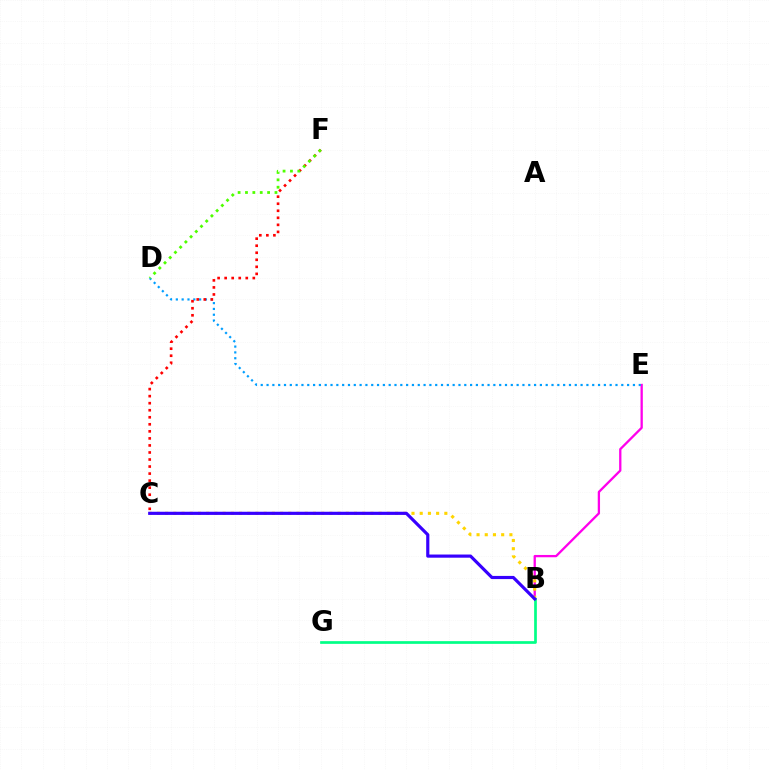{('B', 'E'): [{'color': '#ff00ed', 'line_style': 'solid', 'thickness': 1.66}], ('B', 'C'): [{'color': '#ffd500', 'line_style': 'dotted', 'thickness': 2.23}, {'color': '#3700ff', 'line_style': 'solid', 'thickness': 2.28}], ('D', 'E'): [{'color': '#009eff', 'line_style': 'dotted', 'thickness': 1.58}], ('B', 'G'): [{'color': '#00ff86', 'line_style': 'solid', 'thickness': 1.95}], ('C', 'F'): [{'color': '#ff0000', 'line_style': 'dotted', 'thickness': 1.91}], ('D', 'F'): [{'color': '#4fff00', 'line_style': 'dotted', 'thickness': 2.0}]}